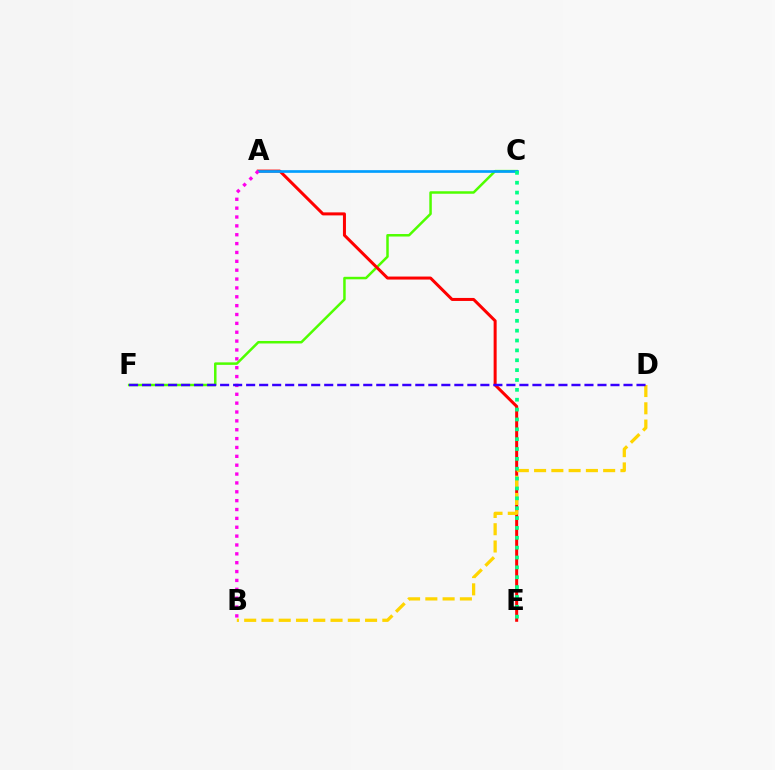{('C', 'F'): [{'color': '#4fff00', 'line_style': 'solid', 'thickness': 1.8}], ('A', 'E'): [{'color': '#ff0000', 'line_style': 'solid', 'thickness': 2.17}], ('A', 'C'): [{'color': '#009eff', 'line_style': 'solid', 'thickness': 1.92}], ('A', 'B'): [{'color': '#ff00ed', 'line_style': 'dotted', 'thickness': 2.41}], ('B', 'D'): [{'color': '#ffd500', 'line_style': 'dashed', 'thickness': 2.35}], ('C', 'E'): [{'color': '#00ff86', 'line_style': 'dotted', 'thickness': 2.68}], ('D', 'F'): [{'color': '#3700ff', 'line_style': 'dashed', 'thickness': 1.77}]}